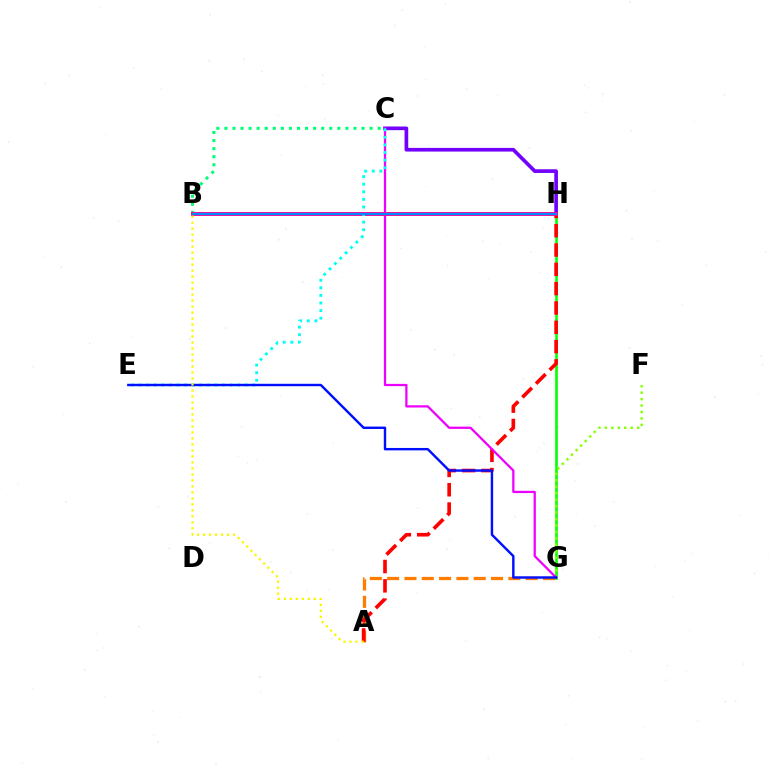{('C', 'H'): [{'color': '#7200ff', 'line_style': 'solid', 'thickness': 2.64}], ('G', 'H'): [{'color': '#08ff00', 'line_style': 'solid', 'thickness': 1.89}], ('F', 'G'): [{'color': '#84ff00', 'line_style': 'dotted', 'thickness': 1.75}], ('A', 'G'): [{'color': '#ff7c00', 'line_style': 'dashed', 'thickness': 2.35}], ('B', 'C'): [{'color': '#00ff74', 'line_style': 'dotted', 'thickness': 2.19}], ('A', 'H'): [{'color': '#ff0000', 'line_style': 'dashed', 'thickness': 2.62}], ('C', 'G'): [{'color': '#ee00ff', 'line_style': 'solid', 'thickness': 1.63}], ('B', 'H'): [{'color': '#ff0094', 'line_style': 'solid', 'thickness': 2.82}, {'color': '#008cff', 'line_style': 'solid', 'thickness': 1.58}], ('C', 'E'): [{'color': '#00fff6', 'line_style': 'dotted', 'thickness': 2.06}], ('E', 'G'): [{'color': '#0010ff', 'line_style': 'solid', 'thickness': 1.74}], ('A', 'B'): [{'color': '#fcf500', 'line_style': 'dotted', 'thickness': 1.63}]}